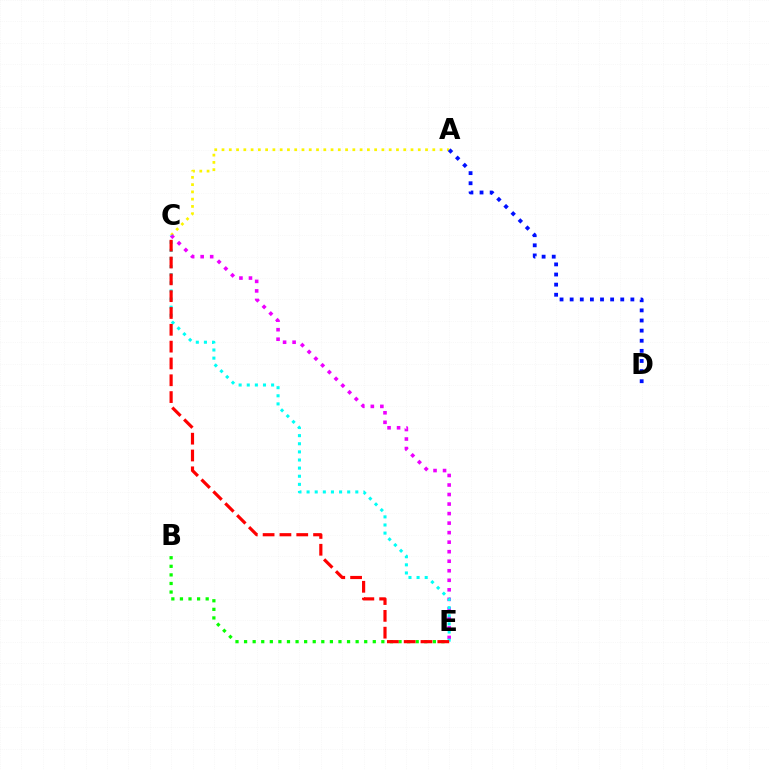{('B', 'E'): [{'color': '#08ff00', 'line_style': 'dotted', 'thickness': 2.33}], ('A', 'C'): [{'color': '#fcf500', 'line_style': 'dotted', 'thickness': 1.97}], ('C', 'E'): [{'color': '#ee00ff', 'line_style': 'dotted', 'thickness': 2.59}, {'color': '#00fff6', 'line_style': 'dotted', 'thickness': 2.21}, {'color': '#ff0000', 'line_style': 'dashed', 'thickness': 2.28}], ('A', 'D'): [{'color': '#0010ff', 'line_style': 'dotted', 'thickness': 2.75}]}